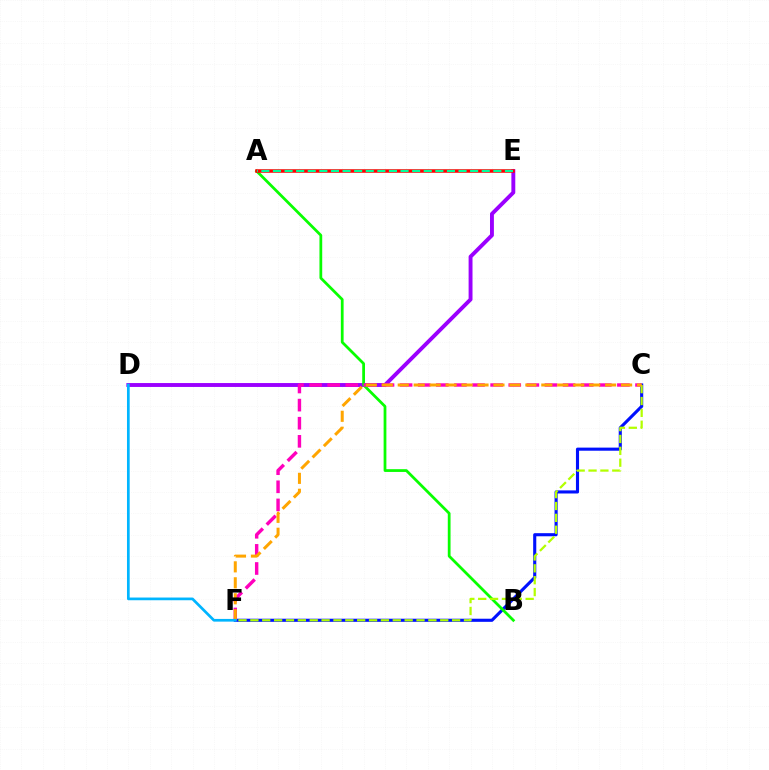{('D', 'E'): [{'color': '#9b00ff', 'line_style': 'solid', 'thickness': 2.81}], ('C', 'F'): [{'color': '#0010ff', 'line_style': 'solid', 'thickness': 2.24}, {'color': '#ff00bd', 'line_style': 'dashed', 'thickness': 2.46}, {'color': '#b3ff00', 'line_style': 'dashed', 'thickness': 1.61}, {'color': '#ffa500', 'line_style': 'dashed', 'thickness': 2.17}], ('A', 'B'): [{'color': '#08ff00', 'line_style': 'solid', 'thickness': 1.99}], ('A', 'E'): [{'color': '#ff0000', 'line_style': 'solid', 'thickness': 2.54}, {'color': '#00ff9d', 'line_style': 'dashed', 'thickness': 1.58}], ('D', 'F'): [{'color': '#00b5ff', 'line_style': 'solid', 'thickness': 1.95}]}